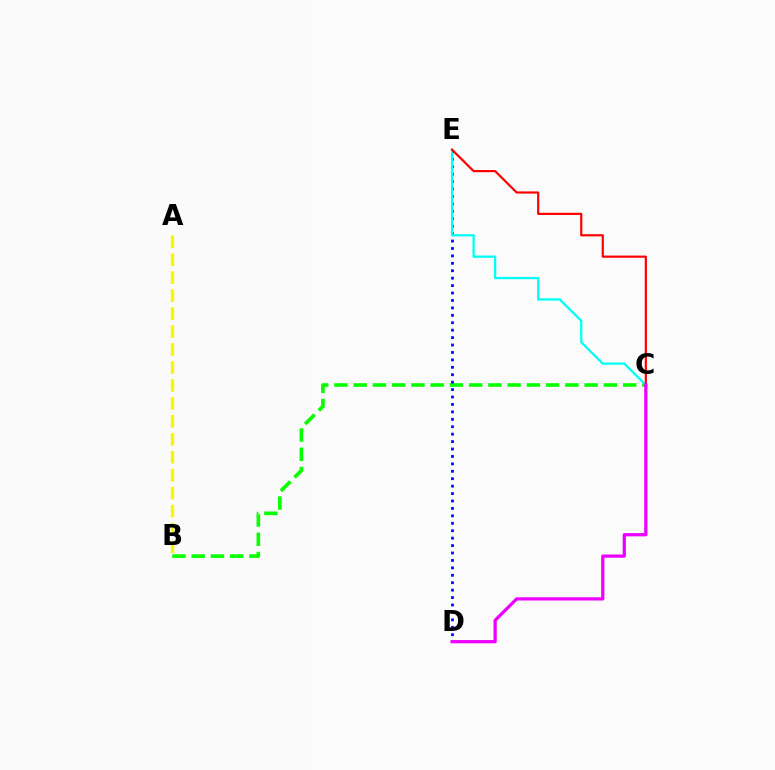{('A', 'B'): [{'color': '#fcf500', 'line_style': 'dashed', 'thickness': 2.44}], ('B', 'C'): [{'color': '#08ff00', 'line_style': 'dashed', 'thickness': 2.61}], ('D', 'E'): [{'color': '#0010ff', 'line_style': 'dotted', 'thickness': 2.02}], ('C', 'E'): [{'color': '#00fff6', 'line_style': 'solid', 'thickness': 1.65}, {'color': '#ff0000', 'line_style': 'solid', 'thickness': 1.57}], ('C', 'D'): [{'color': '#ee00ff', 'line_style': 'solid', 'thickness': 2.33}]}